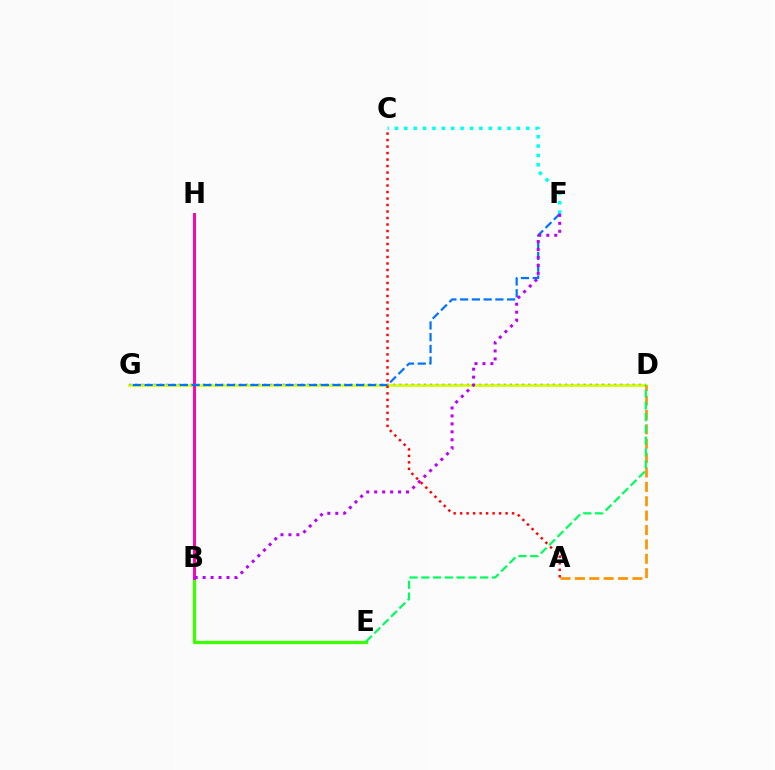{('B', 'E'): [{'color': '#3dff00', 'line_style': 'solid', 'thickness': 2.36}], ('C', 'F'): [{'color': '#00fff6', 'line_style': 'dotted', 'thickness': 2.55}], ('D', 'G'): [{'color': '#2500ff', 'line_style': 'dotted', 'thickness': 1.67}, {'color': '#d1ff00', 'line_style': 'solid', 'thickness': 1.89}], ('B', 'H'): [{'color': '#ff00ac', 'line_style': 'solid', 'thickness': 2.12}], ('A', 'D'): [{'color': '#ff9400', 'line_style': 'dashed', 'thickness': 1.95}], ('F', 'G'): [{'color': '#0074ff', 'line_style': 'dashed', 'thickness': 1.6}], ('D', 'E'): [{'color': '#00ff5c', 'line_style': 'dashed', 'thickness': 1.6}], ('B', 'F'): [{'color': '#b900ff', 'line_style': 'dotted', 'thickness': 2.16}], ('A', 'C'): [{'color': '#ff0000', 'line_style': 'dotted', 'thickness': 1.76}]}